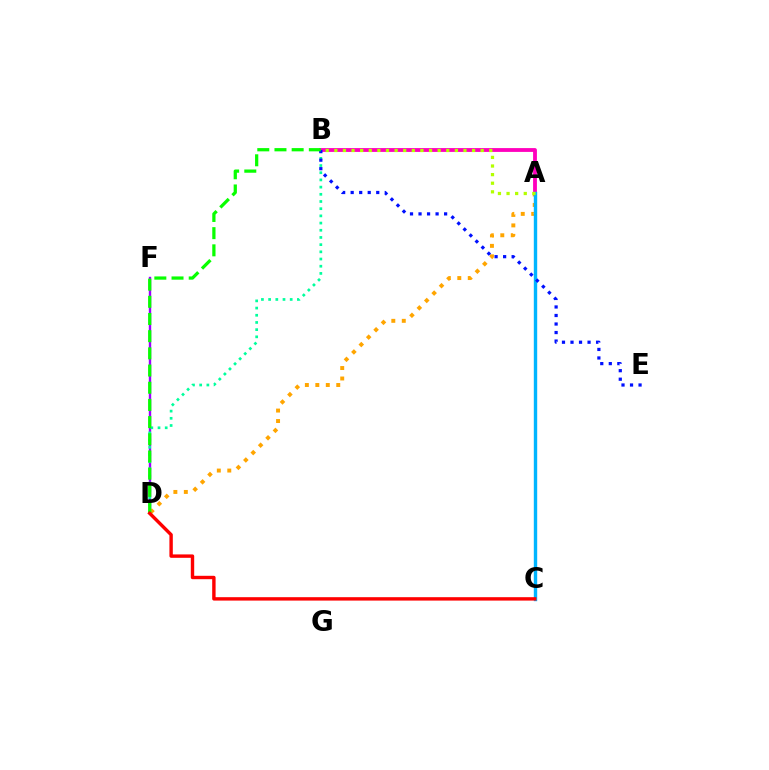{('D', 'F'): [{'color': '#9b00ff', 'line_style': 'solid', 'thickness': 1.73}], ('A', 'D'): [{'color': '#ffa500', 'line_style': 'dotted', 'thickness': 2.84}], ('B', 'D'): [{'color': '#00ff9d', 'line_style': 'dotted', 'thickness': 1.95}, {'color': '#08ff00', 'line_style': 'dashed', 'thickness': 2.33}], ('A', 'B'): [{'color': '#ff00bd', 'line_style': 'solid', 'thickness': 2.75}, {'color': '#b3ff00', 'line_style': 'dotted', 'thickness': 2.34}], ('A', 'C'): [{'color': '#00b5ff', 'line_style': 'solid', 'thickness': 2.44}], ('B', 'E'): [{'color': '#0010ff', 'line_style': 'dotted', 'thickness': 2.32}], ('C', 'D'): [{'color': '#ff0000', 'line_style': 'solid', 'thickness': 2.45}]}